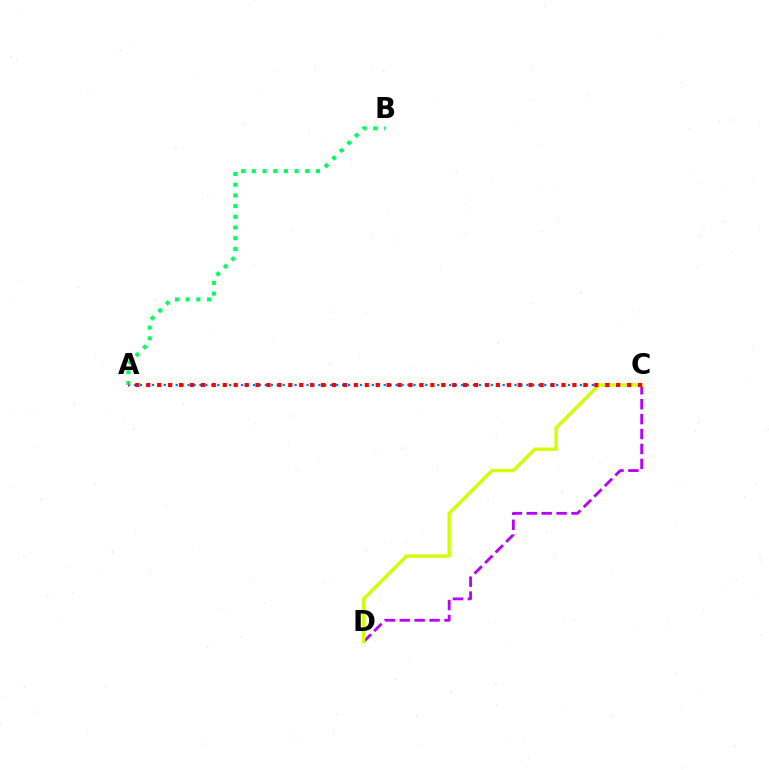{('A', 'C'): [{'color': '#0074ff', 'line_style': 'dotted', 'thickness': 1.62}, {'color': '#ff0000', 'line_style': 'dotted', 'thickness': 2.97}], ('C', 'D'): [{'color': '#b900ff', 'line_style': 'dashed', 'thickness': 2.03}, {'color': '#d1ff00', 'line_style': 'solid', 'thickness': 2.39}], ('A', 'B'): [{'color': '#00ff5c', 'line_style': 'dotted', 'thickness': 2.91}]}